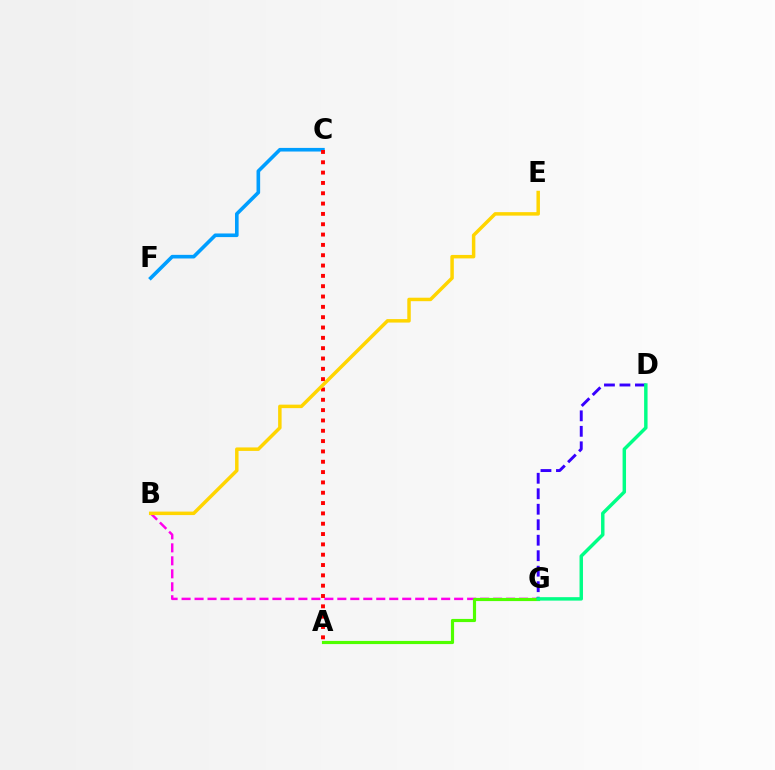{('B', 'G'): [{'color': '#ff00ed', 'line_style': 'dashed', 'thickness': 1.76}], ('C', 'F'): [{'color': '#009eff', 'line_style': 'solid', 'thickness': 2.61}], ('A', 'C'): [{'color': '#ff0000', 'line_style': 'dotted', 'thickness': 2.81}], ('A', 'G'): [{'color': '#4fff00', 'line_style': 'solid', 'thickness': 2.27}], ('B', 'E'): [{'color': '#ffd500', 'line_style': 'solid', 'thickness': 2.5}], ('D', 'G'): [{'color': '#3700ff', 'line_style': 'dashed', 'thickness': 2.1}, {'color': '#00ff86', 'line_style': 'solid', 'thickness': 2.48}]}